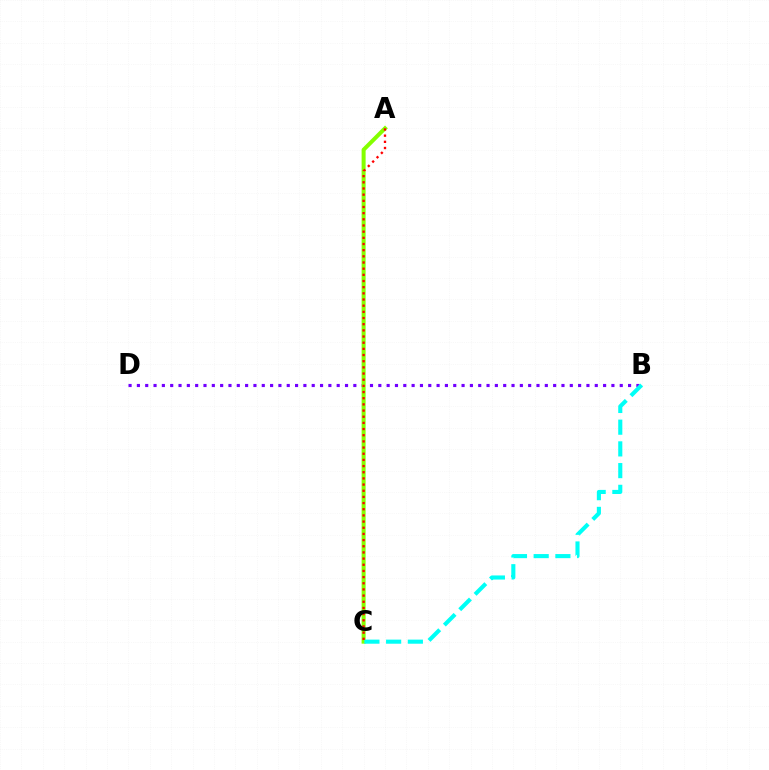{('B', 'D'): [{'color': '#7200ff', 'line_style': 'dotted', 'thickness': 2.26}], ('A', 'C'): [{'color': '#84ff00', 'line_style': 'solid', 'thickness': 2.88}, {'color': '#ff0000', 'line_style': 'dotted', 'thickness': 1.68}], ('B', 'C'): [{'color': '#00fff6', 'line_style': 'dashed', 'thickness': 2.95}]}